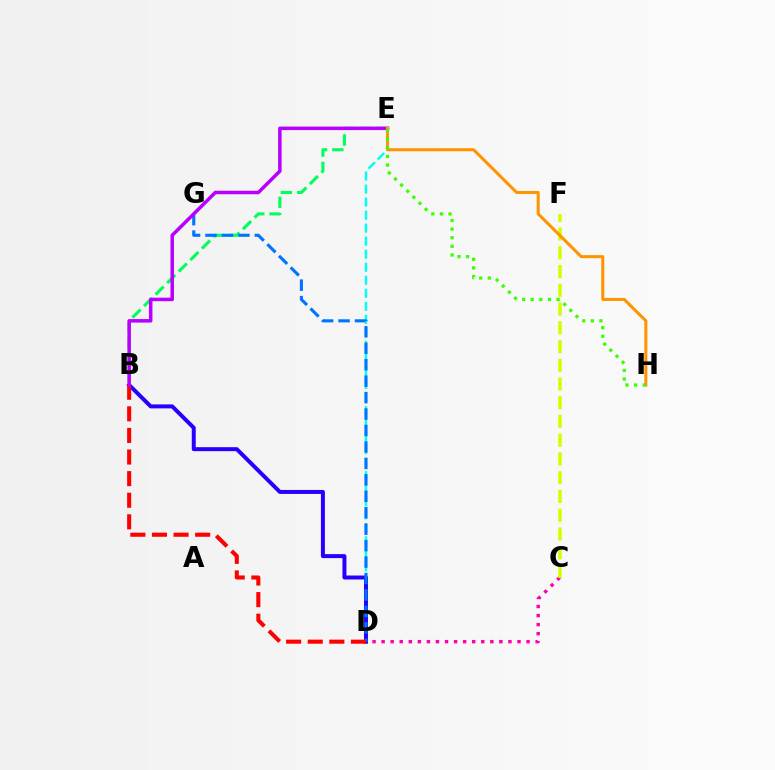{('B', 'E'): [{'color': '#00ff5c', 'line_style': 'dashed', 'thickness': 2.22}, {'color': '#b900ff', 'line_style': 'solid', 'thickness': 2.52}], ('C', 'D'): [{'color': '#ff00ac', 'line_style': 'dotted', 'thickness': 2.46}], ('D', 'E'): [{'color': '#00fff6', 'line_style': 'dashed', 'thickness': 1.77}], ('B', 'D'): [{'color': '#2500ff', 'line_style': 'solid', 'thickness': 2.86}, {'color': '#ff0000', 'line_style': 'dashed', 'thickness': 2.93}], ('C', 'F'): [{'color': '#d1ff00', 'line_style': 'dashed', 'thickness': 2.55}], ('D', 'G'): [{'color': '#0074ff', 'line_style': 'dashed', 'thickness': 2.23}], ('E', 'H'): [{'color': '#ff9400', 'line_style': 'solid', 'thickness': 2.19}, {'color': '#3dff00', 'line_style': 'dotted', 'thickness': 2.34}]}